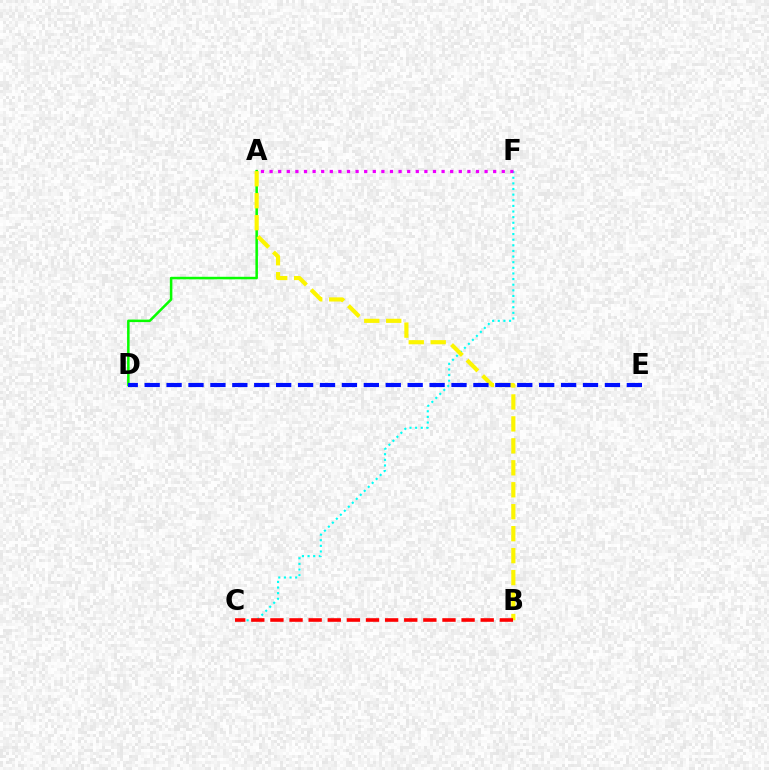{('C', 'F'): [{'color': '#00fff6', 'line_style': 'dotted', 'thickness': 1.53}], ('A', 'D'): [{'color': '#08ff00', 'line_style': 'solid', 'thickness': 1.81}], ('A', 'B'): [{'color': '#fcf500', 'line_style': 'dashed', 'thickness': 2.98}], ('D', 'E'): [{'color': '#0010ff', 'line_style': 'dashed', 'thickness': 2.98}], ('B', 'C'): [{'color': '#ff0000', 'line_style': 'dashed', 'thickness': 2.6}], ('A', 'F'): [{'color': '#ee00ff', 'line_style': 'dotted', 'thickness': 2.34}]}